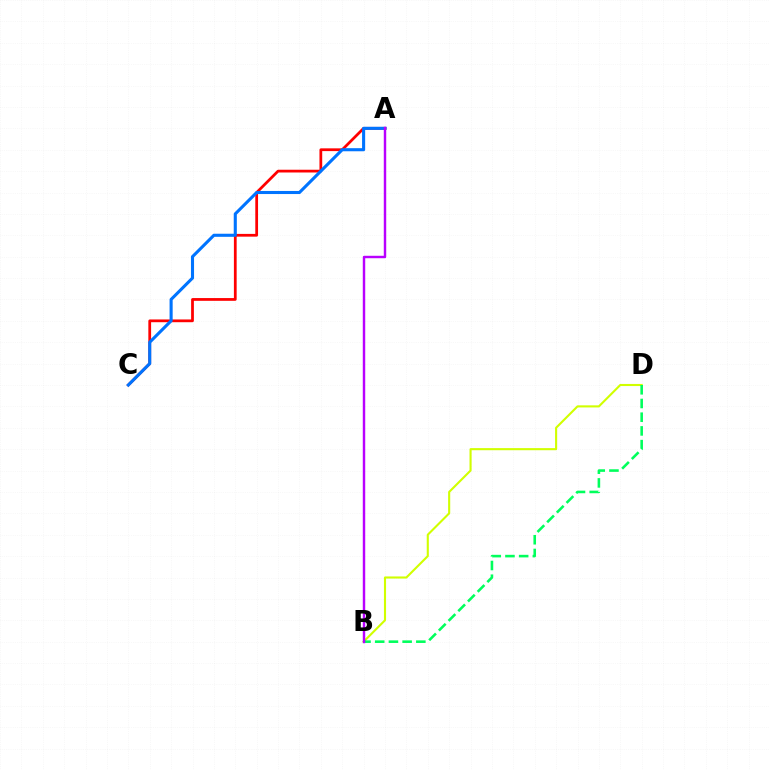{('B', 'D'): [{'color': '#d1ff00', 'line_style': 'solid', 'thickness': 1.52}, {'color': '#00ff5c', 'line_style': 'dashed', 'thickness': 1.86}], ('A', 'C'): [{'color': '#ff0000', 'line_style': 'solid', 'thickness': 1.99}, {'color': '#0074ff', 'line_style': 'solid', 'thickness': 2.22}], ('A', 'B'): [{'color': '#b900ff', 'line_style': 'solid', 'thickness': 1.76}]}